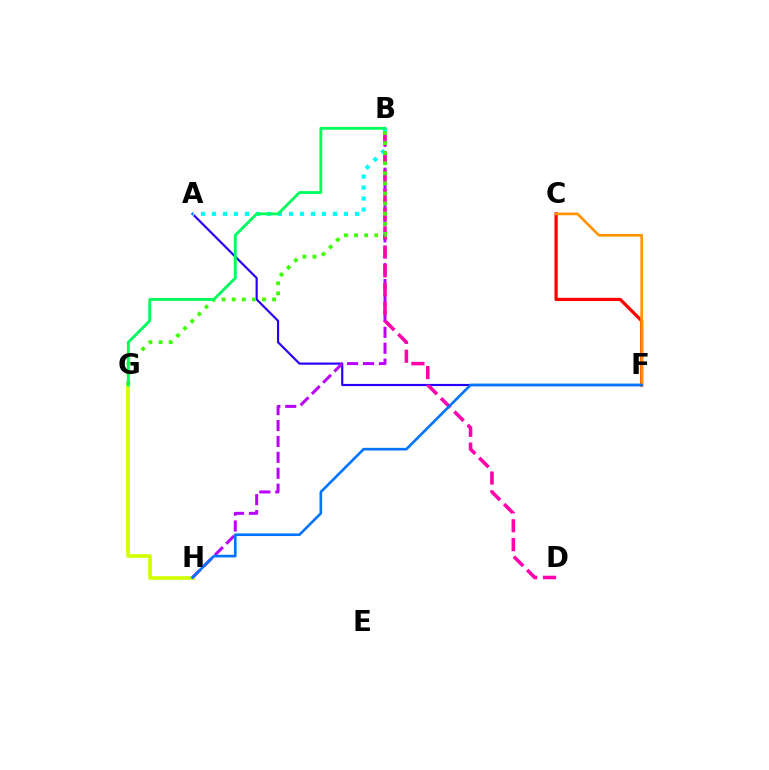{('A', 'F'): [{'color': '#2500ff', 'line_style': 'solid', 'thickness': 1.56}], ('G', 'H'): [{'color': '#d1ff00', 'line_style': 'solid', 'thickness': 2.62}], ('B', 'H'): [{'color': '#b900ff', 'line_style': 'dashed', 'thickness': 2.16}], ('C', 'F'): [{'color': '#ff0000', 'line_style': 'solid', 'thickness': 2.33}, {'color': '#ff9400', 'line_style': 'solid', 'thickness': 1.91}], ('A', 'B'): [{'color': '#00fff6', 'line_style': 'dotted', 'thickness': 2.99}], ('B', 'D'): [{'color': '#ff00ac', 'line_style': 'dashed', 'thickness': 2.56}], ('B', 'G'): [{'color': '#3dff00', 'line_style': 'dotted', 'thickness': 2.74}, {'color': '#00ff5c', 'line_style': 'solid', 'thickness': 2.05}], ('F', 'H'): [{'color': '#0074ff', 'line_style': 'solid', 'thickness': 1.91}]}